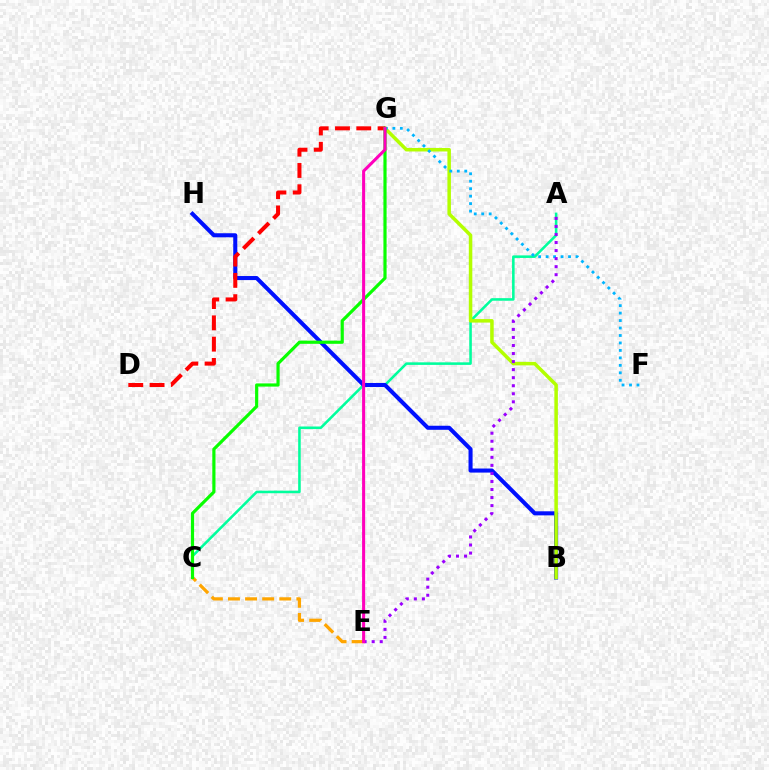{('A', 'C'): [{'color': '#00ff9d', 'line_style': 'solid', 'thickness': 1.85}], ('B', 'H'): [{'color': '#0010ff', 'line_style': 'solid', 'thickness': 2.92}], ('B', 'G'): [{'color': '#b3ff00', 'line_style': 'solid', 'thickness': 2.53}], ('C', 'E'): [{'color': '#ffa500', 'line_style': 'dashed', 'thickness': 2.32}], ('D', 'G'): [{'color': '#ff0000', 'line_style': 'dashed', 'thickness': 2.89}], ('F', 'G'): [{'color': '#00b5ff', 'line_style': 'dotted', 'thickness': 2.03}], ('A', 'E'): [{'color': '#9b00ff', 'line_style': 'dotted', 'thickness': 2.19}], ('C', 'G'): [{'color': '#08ff00', 'line_style': 'solid', 'thickness': 2.29}], ('E', 'G'): [{'color': '#ff00bd', 'line_style': 'solid', 'thickness': 2.2}]}